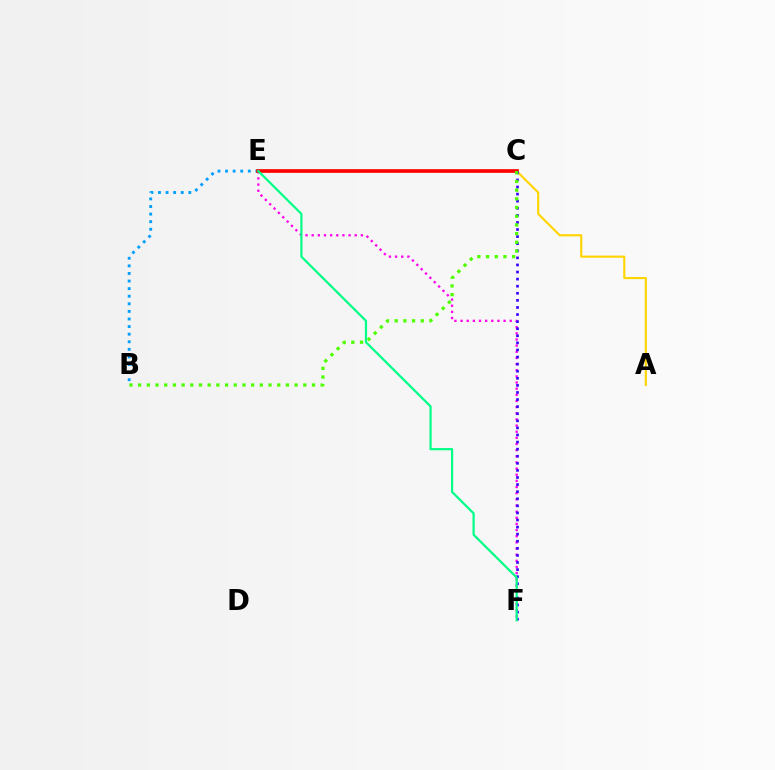{('A', 'C'): [{'color': '#ffd500', 'line_style': 'solid', 'thickness': 1.54}], ('E', 'F'): [{'color': '#ff00ed', 'line_style': 'dotted', 'thickness': 1.67}, {'color': '#00ff86', 'line_style': 'solid', 'thickness': 1.59}], ('B', 'E'): [{'color': '#009eff', 'line_style': 'dotted', 'thickness': 2.06}], ('C', 'E'): [{'color': '#ff0000', 'line_style': 'solid', 'thickness': 2.63}], ('C', 'F'): [{'color': '#3700ff', 'line_style': 'dotted', 'thickness': 1.92}], ('B', 'C'): [{'color': '#4fff00', 'line_style': 'dotted', 'thickness': 2.36}]}